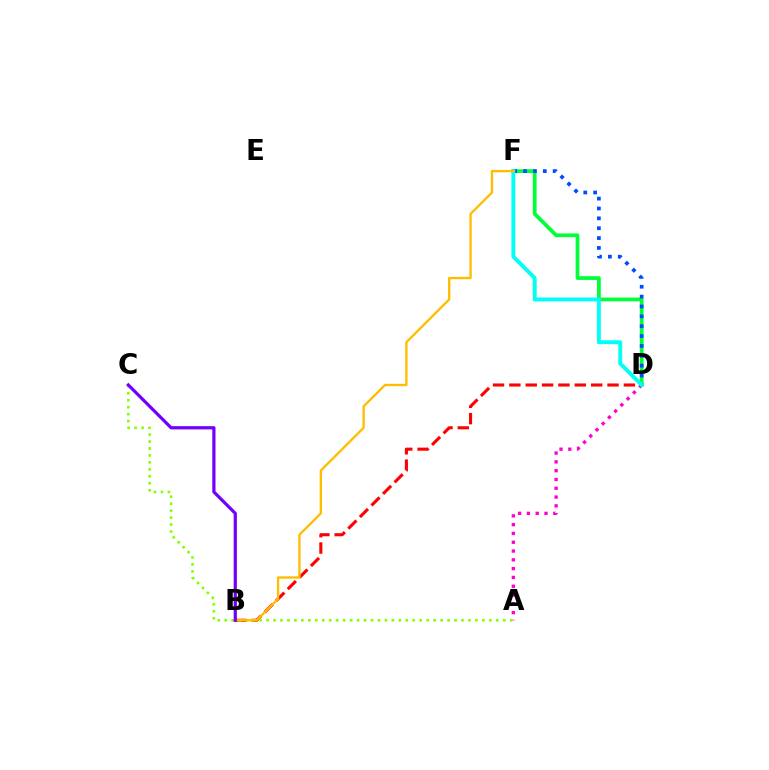{('D', 'F'): [{'color': '#00ff39', 'line_style': 'solid', 'thickness': 2.7}, {'color': '#004bff', 'line_style': 'dotted', 'thickness': 2.68}, {'color': '#00fff6', 'line_style': 'solid', 'thickness': 2.8}], ('B', 'D'): [{'color': '#ff0000', 'line_style': 'dashed', 'thickness': 2.22}], ('A', 'D'): [{'color': '#ff00cf', 'line_style': 'dotted', 'thickness': 2.39}], ('A', 'C'): [{'color': '#84ff00', 'line_style': 'dotted', 'thickness': 1.89}], ('B', 'F'): [{'color': '#ffbd00', 'line_style': 'solid', 'thickness': 1.68}], ('B', 'C'): [{'color': '#7200ff', 'line_style': 'solid', 'thickness': 2.32}]}